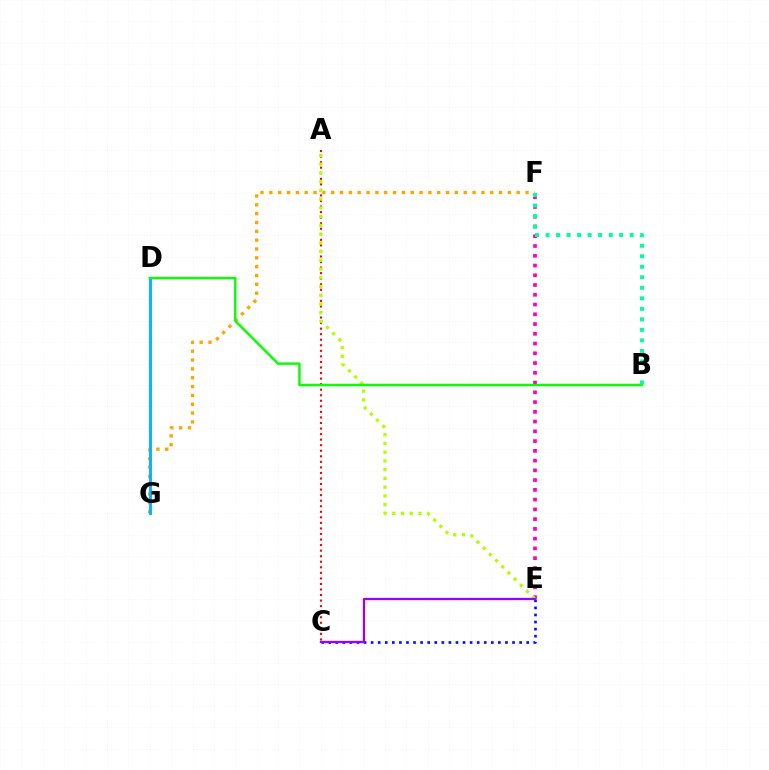{('A', 'C'): [{'color': '#ff0000', 'line_style': 'dotted', 'thickness': 1.51}], ('E', 'F'): [{'color': '#ff00bd', 'line_style': 'dotted', 'thickness': 2.65}], ('F', 'G'): [{'color': '#ffa500', 'line_style': 'dotted', 'thickness': 2.4}], ('D', 'G'): [{'color': '#00b5ff', 'line_style': 'solid', 'thickness': 2.08}], ('A', 'E'): [{'color': '#b3ff00', 'line_style': 'dotted', 'thickness': 2.37}], ('C', 'E'): [{'color': '#0010ff', 'line_style': 'dotted', 'thickness': 1.92}, {'color': '#9b00ff', 'line_style': 'solid', 'thickness': 1.66}], ('B', 'D'): [{'color': '#08ff00', 'line_style': 'solid', 'thickness': 1.76}], ('B', 'F'): [{'color': '#00ff9d', 'line_style': 'dotted', 'thickness': 2.86}]}